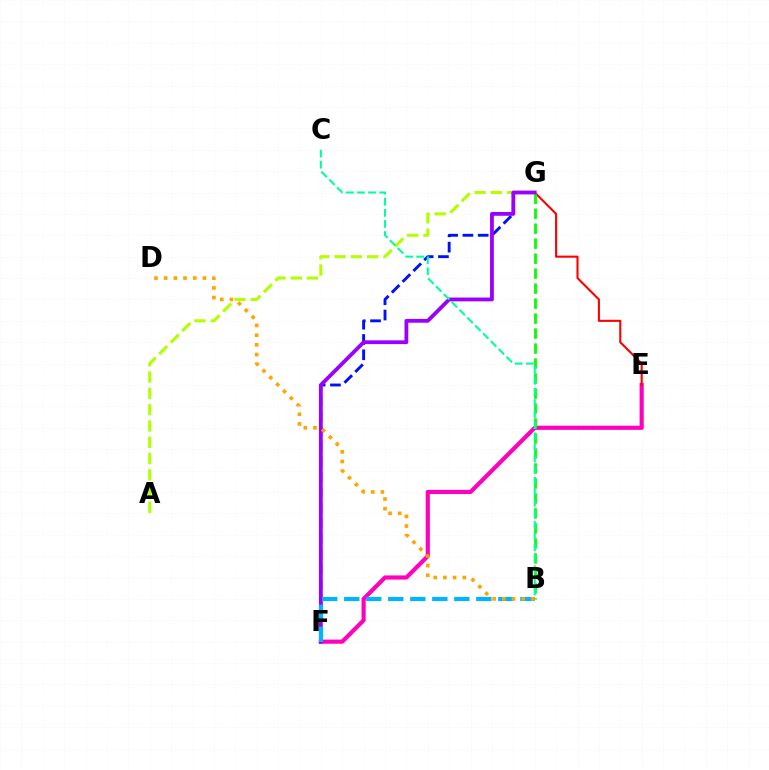{('E', 'F'): [{'color': '#ff00bd', 'line_style': 'solid', 'thickness': 2.99}], ('A', 'G'): [{'color': '#b3ff00', 'line_style': 'dashed', 'thickness': 2.21}], ('E', 'G'): [{'color': '#ff0000', 'line_style': 'solid', 'thickness': 1.51}], ('F', 'G'): [{'color': '#0010ff', 'line_style': 'dashed', 'thickness': 2.08}, {'color': '#9b00ff', 'line_style': 'solid', 'thickness': 2.73}], ('B', 'G'): [{'color': '#08ff00', 'line_style': 'dashed', 'thickness': 2.04}], ('B', 'F'): [{'color': '#00b5ff', 'line_style': 'dashed', 'thickness': 2.99}], ('B', 'D'): [{'color': '#ffa500', 'line_style': 'dotted', 'thickness': 2.63}], ('B', 'C'): [{'color': '#00ff9d', 'line_style': 'dashed', 'thickness': 1.51}]}